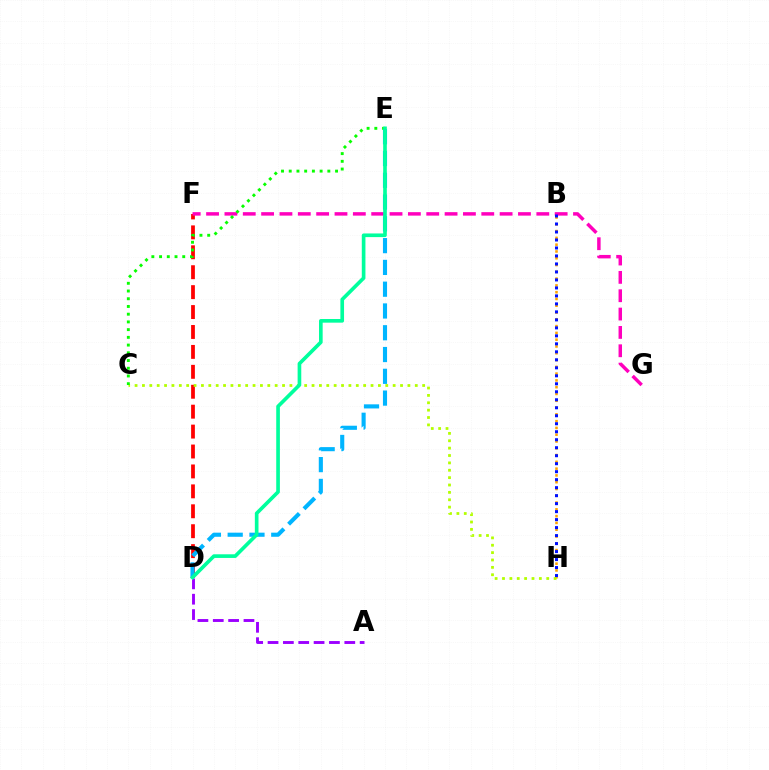{('D', 'F'): [{'color': '#ff0000', 'line_style': 'dashed', 'thickness': 2.71}], ('A', 'D'): [{'color': '#9b00ff', 'line_style': 'dashed', 'thickness': 2.09}], ('B', 'H'): [{'color': '#ffa500', 'line_style': 'dotted', 'thickness': 1.84}, {'color': '#0010ff', 'line_style': 'dotted', 'thickness': 2.17}], ('C', 'H'): [{'color': '#b3ff00', 'line_style': 'dotted', 'thickness': 2.0}], ('F', 'G'): [{'color': '#ff00bd', 'line_style': 'dashed', 'thickness': 2.49}], ('C', 'E'): [{'color': '#08ff00', 'line_style': 'dotted', 'thickness': 2.1}], ('D', 'E'): [{'color': '#00b5ff', 'line_style': 'dashed', 'thickness': 2.96}, {'color': '#00ff9d', 'line_style': 'solid', 'thickness': 2.63}]}